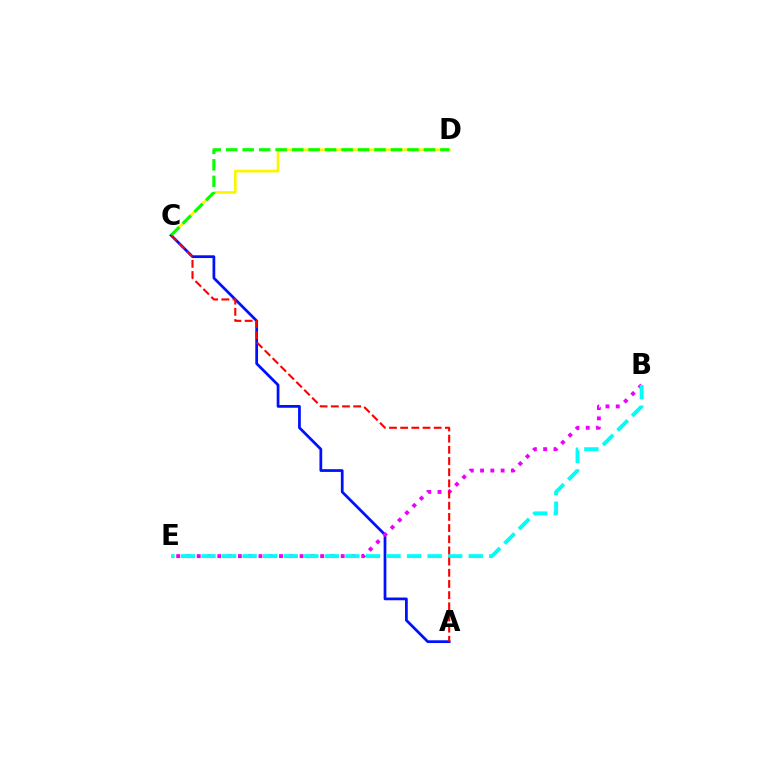{('C', 'D'): [{'color': '#fcf500', 'line_style': 'solid', 'thickness': 1.94}, {'color': '#08ff00', 'line_style': 'dashed', 'thickness': 2.24}], ('A', 'C'): [{'color': '#0010ff', 'line_style': 'solid', 'thickness': 1.98}, {'color': '#ff0000', 'line_style': 'dashed', 'thickness': 1.52}], ('B', 'E'): [{'color': '#ee00ff', 'line_style': 'dotted', 'thickness': 2.79}, {'color': '#00fff6', 'line_style': 'dashed', 'thickness': 2.79}]}